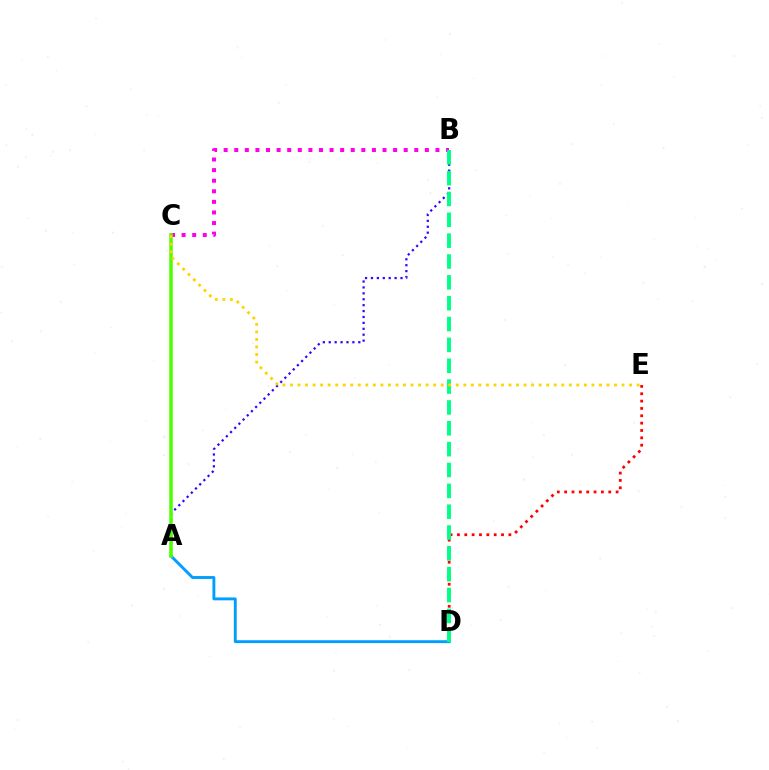{('B', 'C'): [{'color': '#ff00ed', 'line_style': 'dotted', 'thickness': 2.88}], ('A', 'D'): [{'color': '#009eff', 'line_style': 'solid', 'thickness': 2.08}], ('A', 'B'): [{'color': '#3700ff', 'line_style': 'dotted', 'thickness': 1.61}], ('A', 'C'): [{'color': '#4fff00', 'line_style': 'solid', 'thickness': 2.52}], ('D', 'E'): [{'color': '#ff0000', 'line_style': 'dotted', 'thickness': 2.0}], ('B', 'D'): [{'color': '#00ff86', 'line_style': 'dashed', 'thickness': 2.83}], ('C', 'E'): [{'color': '#ffd500', 'line_style': 'dotted', 'thickness': 2.05}]}